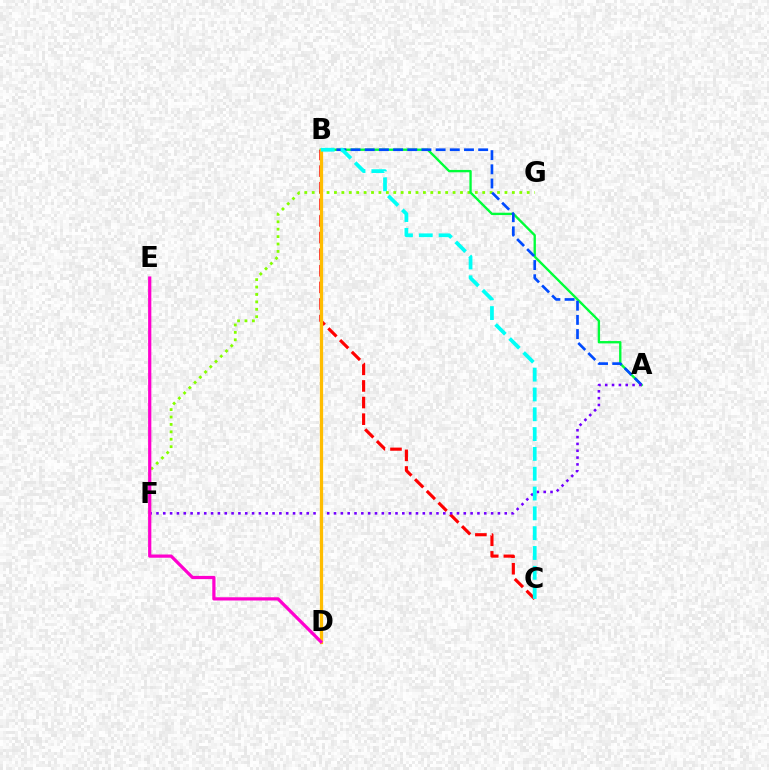{('F', 'G'): [{'color': '#84ff00', 'line_style': 'dotted', 'thickness': 2.01}], ('A', 'B'): [{'color': '#00ff39', 'line_style': 'solid', 'thickness': 1.7}, {'color': '#004bff', 'line_style': 'dashed', 'thickness': 1.93}], ('B', 'C'): [{'color': '#ff0000', 'line_style': 'dashed', 'thickness': 2.26}, {'color': '#00fff6', 'line_style': 'dashed', 'thickness': 2.69}], ('A', 'F'): [{'color': '#7200ff', 'line_style': 'dotted', 'thickness': 1.86}], ('B', 'D'): [{'color': '#ffbd00', 'line_style': 'solid', 'thickness': 2.34}], ('D', 'E'): [{'color': '#ff00cf', 'line_style': 'solid', 'thickness': 2.32}]}